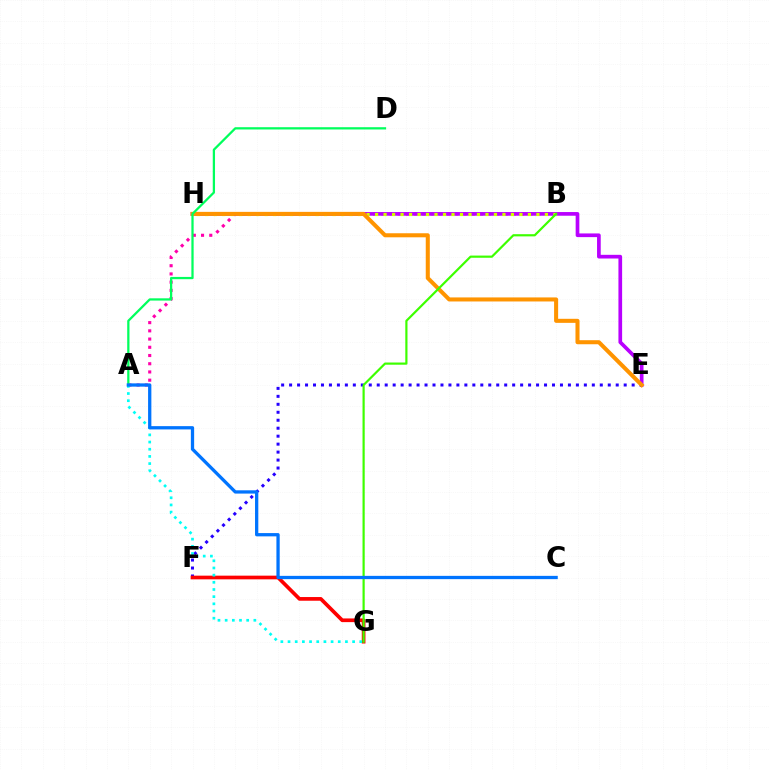{('A', 'B'): [{'color': '#ff00ac', 'line_style': 'dotted', 'thickness': 2.23}], ('E', 'H'): [{'color': '#b900ff', 'line_style': 'solid', 'thickness': 2.65}, {'color': '#ff9400', 'line_style': 'solid', 'thickness': 2.91}], ('B', 'H'): [{'color': '#d1ff00', 'line_style': 'dotted', 'thickness': 2.31}], ('E', 'F'): [{'color': '#2500ff', 'line_style': 'dotted', 'thickness': 2.16}], ('F', 'G'): [{'color': '#ff0000', 'line_style': 'solid', 'thickness': 2.66}], ('A', 'G'): [{'color': '#00fff6', 'line_style': 'dotted', 'thickness': 1.95}], ('A', 'D'): [{'color': '#00ff5c', 'line_style': 'solid', 'thickness': 1.63}], ('B', 'G'): [{'color': '#3dff00', 'line_style': 'solid', 'thickness': 1.58}], ('A', 'C'): [{'color': '#0074ff', 'line_style': 'solid', 'thickness': 2.36}]}